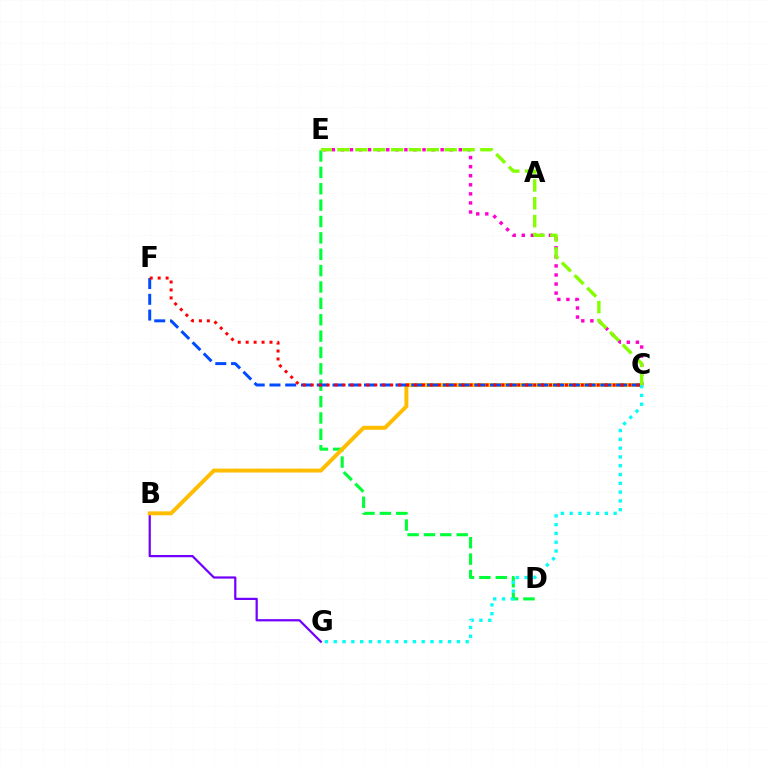{('D', 'E'): [{'color': '#00ff39', 'line_style': 'dashed', 'thickness': 2.22}], ('B', 'G'): [{'color': '#7200ff', 'line_style': 'solid', 'thickness': 1.6}], ('B', 'C'): [{'color': '#ffbd00', 'line_style': 'solid', 'thickness': 2.85}], ('C', 'F'): [{'color': '#004bff', 'line_style': 'dashed', 'thickness': 2.14}, {'color': '#ff0000', 'line_style': 'dotted', 'thickness': 2.16}], ('C', 'E'): [{'color': '#ff00cf', 'line_style': 'dotted', 'thickness': 2.46}, {'color': '#84ff00', 'line_style': 'dashed', 'thickness': 2.43}], ('C', 'G'): [{'color': '#00fff6', 'line_style': 'dotted', 'thickness': 2.39}]}